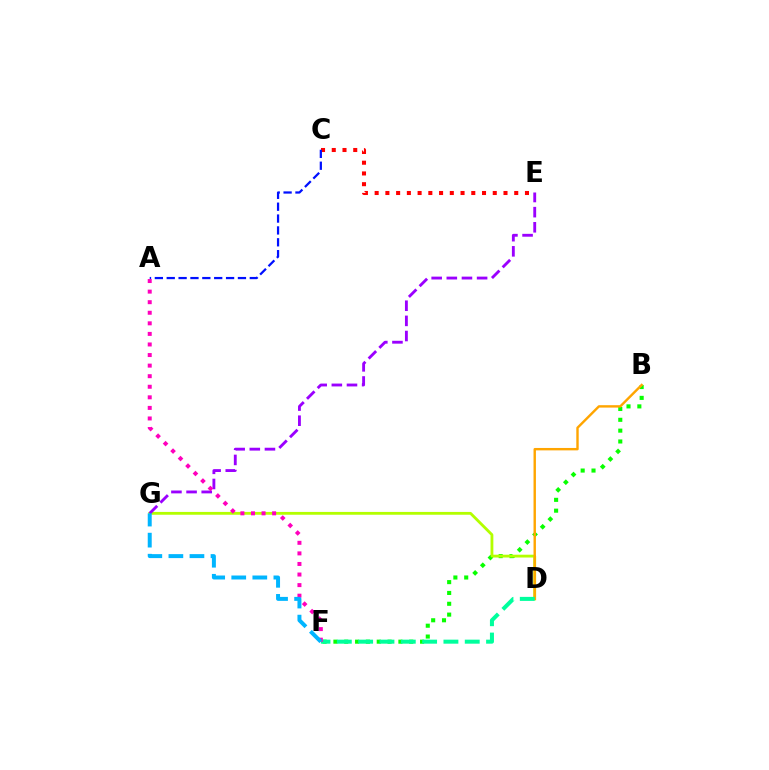{('B', 'F'): [{'color': '#08ff00', 'line_style': 'dotted', 'thickness': 2.94}], ('D', 'G'): [{'color': '#b3ff00', 'line_style': 'solid', 'thickness': 2.03}], ('B', 'D'): [{'color': '#ffa500', 'line_style': 'solid', 'thickness': 1.73}], ('C', 'E'): [{'color': '#ff0000', 'line_style': 'dotted', 'thickness': 2.92}], ('E', 'G'): [{'color': '#9b00ff', 'line_style': 'dashed', 'thickness': 2.06}], ('A', 'C'): [{'color': '#0010ff', 'line_style': 'dashed', 'thickness': 1.61}], ('D', 'F'): [{'color': '#00ff9d', 'line_style': 'dashed', 'thickness': 2.9}], ('A', 'F'): [{'color': '#ff00bd', 'line_style': 'dotted', 'thickness': 2.87}], ('F', 'G'): [{'color': '#00b5ff', 'line_style': 'dashed', 'thickness': 2.86}]}